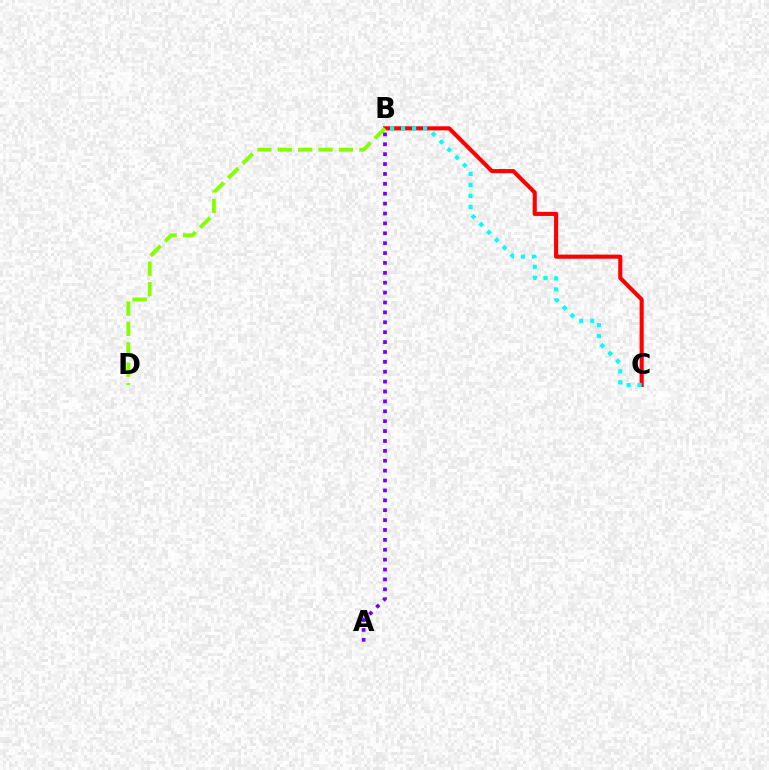{('B', 'C'): [{'color': '#ff0000', 'line_style': 'solid', 'thickness': 2.95}, {'color': '#00fff6', 'line_style': 'dotted', 'thickness': 2.99}], ('B', 'D'): [{'color': '#84ff00', 'line_style': 'dashed', 'thickness': 2.77}], ('A', 'B'): [{'color': '#7200ff', 'line_style': 'dotted', 'thickness': 2.69}]}